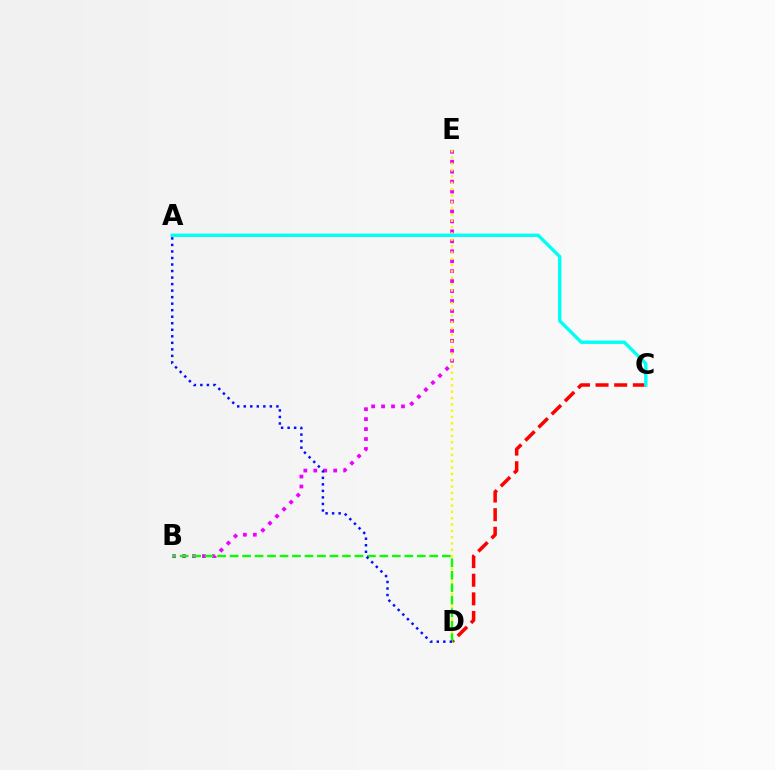{('C', 'D'): [{'color': '#ff0000', 'line_style': 'dashed', 'thickness': 2.53}], ('B', 'E'): [{'color': '#ee00ff', 'line_style': 'dotted', 'thickness': 2.7}], ('D', 'E'): [{'color': '#fcf500', 'line_style': 'dotted', 'thickness': 1.72}], ('B', 'D'): [{'color': '#08ff00', 'line_style': 'dashed', 'thickness': 1.7}], ('A', 'D'): [{'color': '#0010ff', 'line_style': 'dotted', 'thickness': 1.77}], ('A', 'C'): [{'color': '#00fff6', 'line_style': 'solid', 'thickness': 2.44}]}